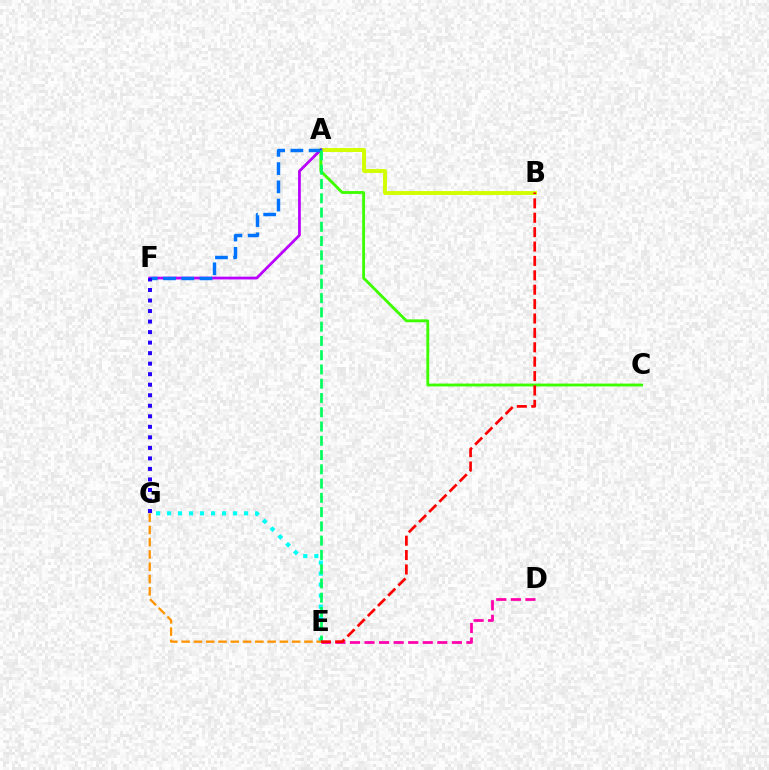{('A', 'B'): [{'color': '#d1ff00', 'line_style': 'solid', 'thickness': 2.81}], ('E', 'G'): [{'color': '#00fff6', 'line_style': 'dotted', 'thickness': 2.99}, {'color': '#ff9400', 'line_style': 'dashed', 'thickness': 1.67}], ('A', 'C'): [{'color': '#3dff00', 'line_style': 'solid', 'thickness': 2.05}], ('A', 'F'): [{'color': '#b900ff', 'line_style': 'solid', 'thickness': 1.98}, {'color': '#0074ff', 'line_style': 'dashed', 'thickness': 2.48}], ('A', 'E'): [{'color': '#00ff5c', 'line_style': 'dashed', 'thickness': 1.94}], ('D', 'E'): [{'color': '#ff00ac', 'line_style': 'dashed', 'thickness': 1.98}], ('F', 'G'): [{'color': '#2500ff', 'line_style': 'dotted', 'thickness': 2.86}], ('B', 'E'): [{'color': '#ff0000', 'line_style': 'dashed', 'thickness': 1.96}]}